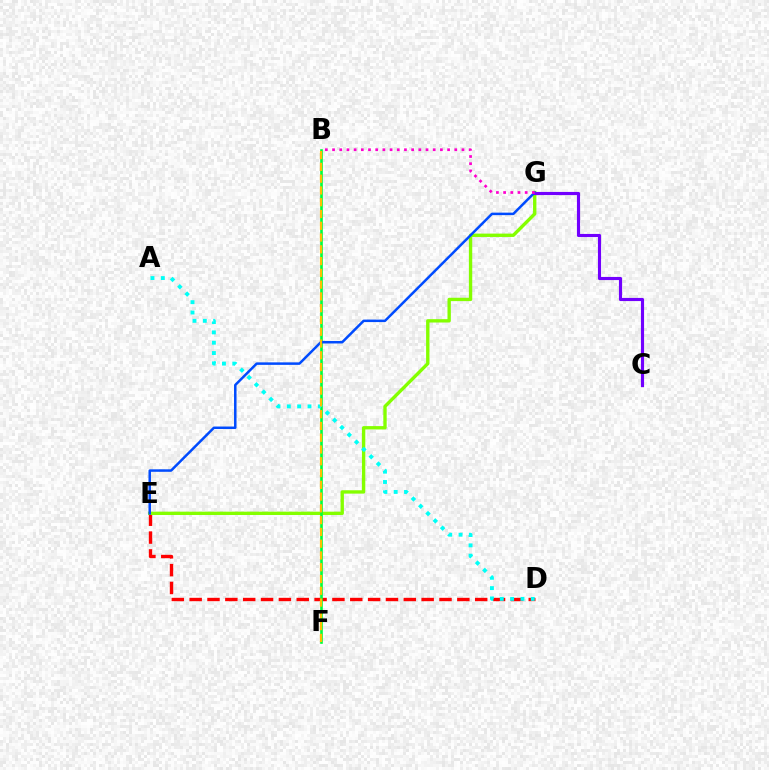{('D', 'E'): [{'color': '#ff0000', 'line_style': 'dashed', 'thickness': 2.42}], ('E', 'G'): [{'color': '#84ff00', 'line_style': 'solid', 'thickness': 2.42}, {'color': '#004bff', 'line_style': 'solid', 'thickness': 1.8}], ('B', 'F'): [{'color': '#00ff39', 'line_style': 'solid', 'thickness': 1.9}, {'color': '#ffbd00', 'line_style': 'dashed', 'thickness': 1.6}], ('A', 'D'): [{'color': '#00fff6', 'line_style': 'dotted', 'thickness': 2.8}], ('C', 'G'): [{'color': '#7200ff', 'line_style': 'solid', 'thickness': 2.26}], ('B', 'G'): [{'color': '#ff00cf', 'line_style': 'dotted', 'thickness': 1.95}]}